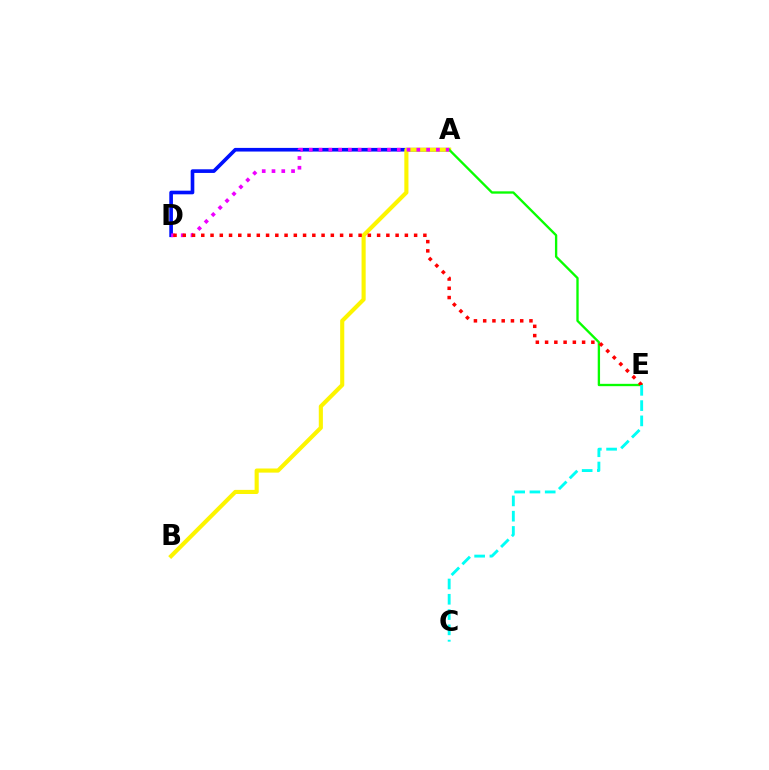{('A', 'D'): [{'color': '#0010ff', 'line_style': 'solid', 'thickness': 2.62}, {'color': '#ee00ff', 'line_style': 'dotted', 'thickness': 2.66}], ('A', 'B'): [{'color': '#fcf500', 'line_style': 'solid', 'thickness': 2.96}], ('A', 'E'): [{'color': '#08ff00', 'line_style': 'solid', 'thickness': 1.68}], ('D', 'E'): [{'color': '#ff0000', 'line_style': 'dotted', 'thickness': 2.51}], ('C', 'E'): [{'color': '#00fff6', 'line_style': 'dashed', 'thickness': 2.08}]}